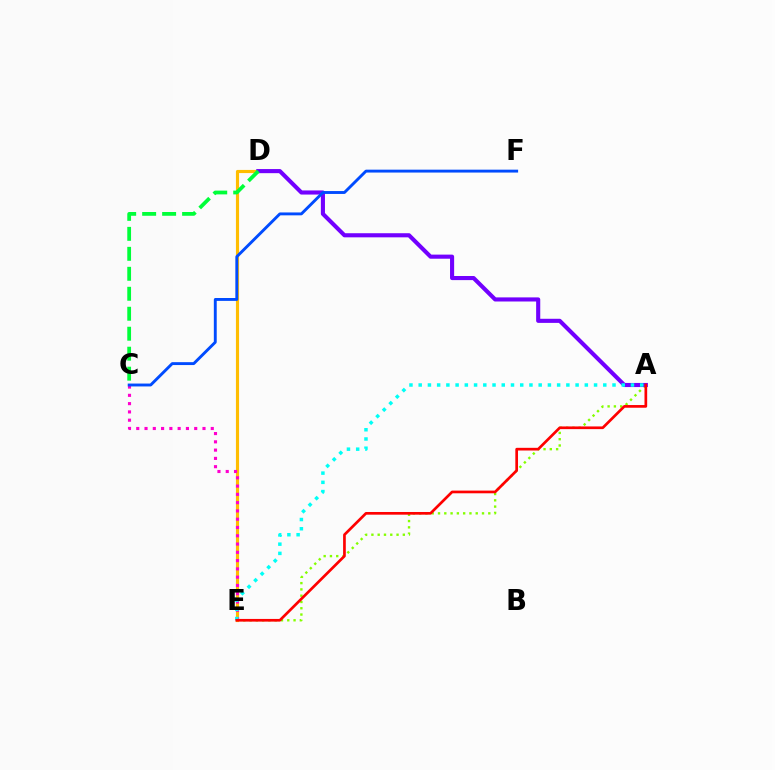{('A', 'E'): [{'color': '#84ff00', 'line_style': 'dotted', 'thickness': 1.71}, {'color': '#00fff6', 'line_style': 'dotted', 'thickness': 2.51}, {'color': '#ff0000', 'line_style': 'solid', 'thickness': 1.94}], ('D', 'E'): [{'color': '#ffbd00', 'line_style': 'solid', 'thickness': 2.27}], ('A', 'D'): [{'color': '#7200ff', 'line_style': 'solid', 'thickness': 2.96}], ('C', 'D'): [{'color': '#00ff39', 'line_style': 'dashed', 'thickness': 2.71}], ('C', 'E'): [{'color': '#ff00cf', 'line_style': 'dotted', 'thickness': 2.25}], ('C', 'F'): [{'color': '#004bff', 'line_style': 'solid', 'thickness': 2.08}]}